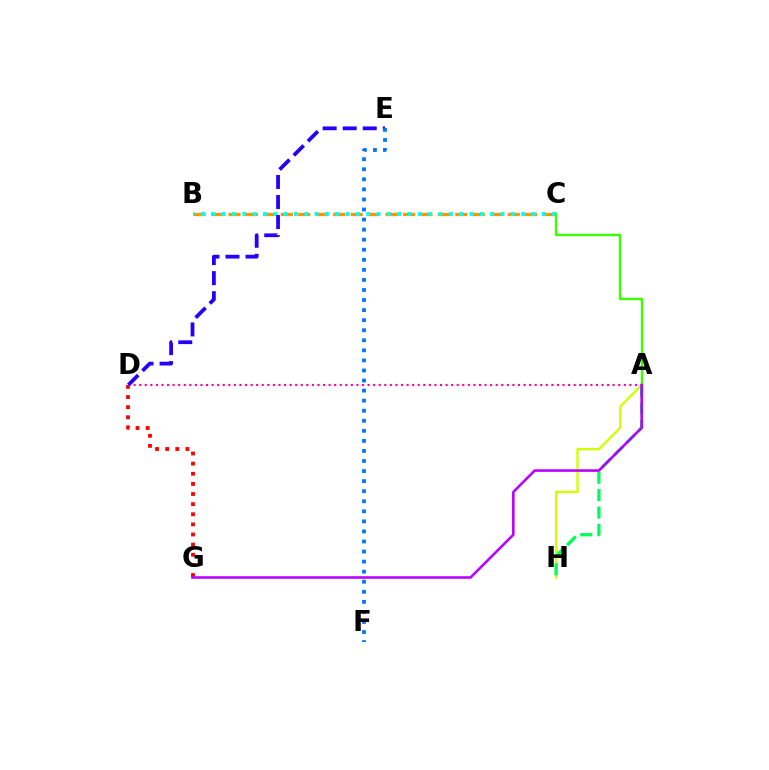{('A', 'H'): [{'color': '#d1ff00', 'line_style': 'solid', 'thickness': 1.69}, {'color': '#00ff5c', 'line_style': 'dashed', 'thickness': 2.36}], ('B', 'C'): [{'color': '#ff9400', 'line_style': 'dashed', 'thickness': 2.37}, {'color': '#00fff6', 'line_style': 'dotted', 'thickness': 2.81}], ('D', 'G'): [{'color': '#ff0000', 'line_style': 'dotted', 'thickness': 2.75}], ('A', 'D'): [{'color': '#ff00ac', 'line_style': 'dotted', 'thickness': 1.51}], ('A', 'C'): [{'color': '#3dff00', 'line_style': 'solid', 'thickness': 1.73}], ('A', 'G'): [{'color': '#b900ff', 'line_style': 'solid', 'thickness': 1.86}], ('D', 'E'): [{'color': '#2500ff', 'line_style': 'dashed', 'thickness': 2.72}], ('E', 'F'): [{'color': '#0074ff', 'line_style': 'dotted', 'thickness': 2.73}]}